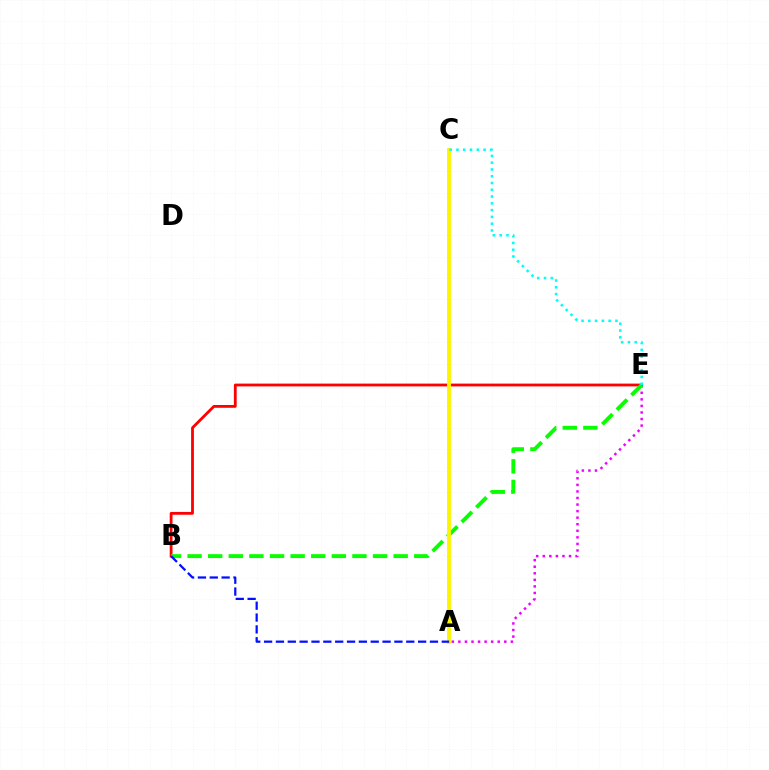{('B', 'E'): [{'color': '#ff0000', 'line_style': 'solid', 'thickness': 2.02}, {'color': '#08ff00', 'line_style': 'dashed', 'thickness': 2.8}], ('A', 'E'): [{'color': '#ee00ff', 'line_style': 'dotted', 'thickness': 1.78}], ('A', 'C'): [{'color': '#fcf500', 'line_style': 'solid', 'thickness': 2.78}], ('C', 'E'): [{'color': '#00fff6', 'line_style': 'dotted', 'thickness': 1.84}], ('A', 'B'): [{'color': '#0010ff', 'line_style': 'dashed', 'thickness': 1.61}]}